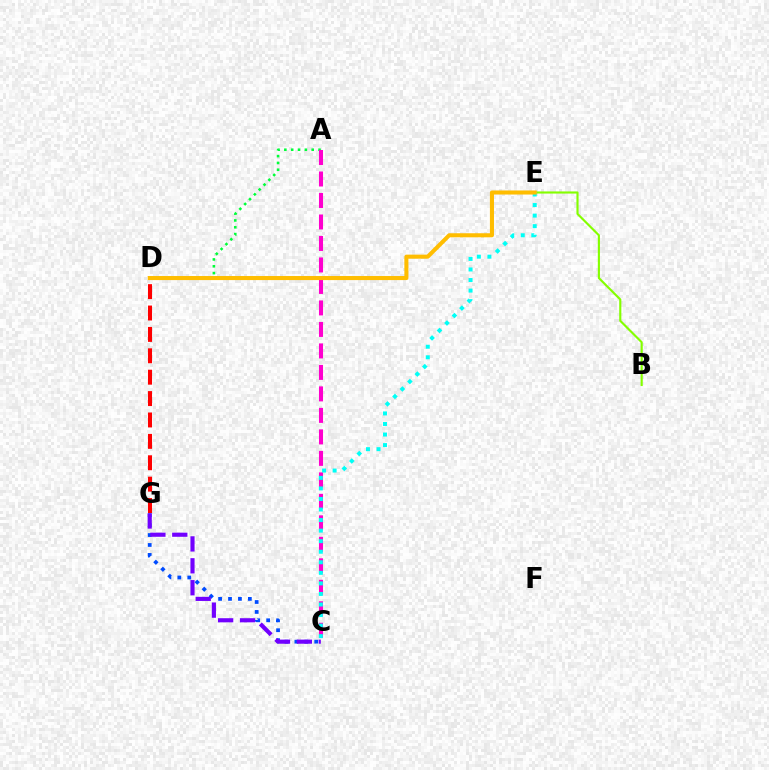{('C', 'G'): [{'color': '#004bff', 'line_style': 'dotted', 'thickness': 2.7}, {'color': '#7200ff', 'line_style': 'dashed', 'thickness': 2.98}], ('A', 'D'): [{'color': '#00ff39', 'line_style': 'dotted', 'thickness': 1.86}], ('D', 'G'): [{'color': '#ff0000', 'line_style': 'dashed', 'thickness': 2.91}], ('A', 'C'): [{'color': '#ff00cf', 'line_style': 'dashed', 'thickness': 2.92}], ('B', 'E'): [{'color': '#84ff00', 'line_style': 'solid', 'thickness': 1.54}], ('C', 'E'): [{'color': '#00fff6', 'line_style': 'dotted', 'thickness': 2.87}], ('D', 'E'): [{'color': '#ffbd00', 'line_style': 'solid', 'thickness': 2.93}]}